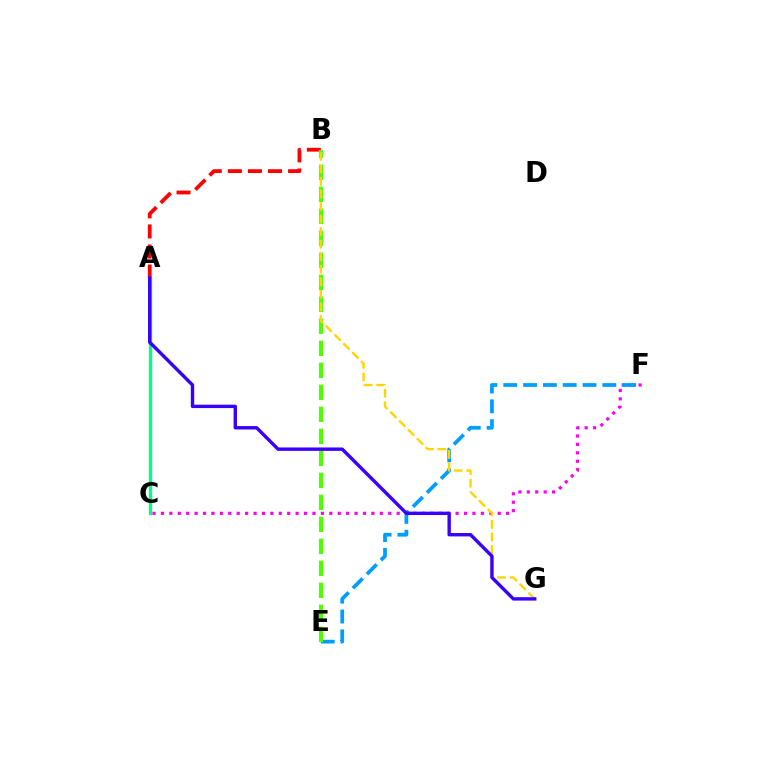{('C', 'F'): [{'color': '#ff00ed', 'line_style': 'dotted', 'thickness': 2.29}], ('A', 'B'): [{'color': '#ff0000', 'line_style': 'dashed', 'thickness': 2.73}], ('E', 'F'): [{'color': '#009eff', 'line_style': 'dashed', 'thickness': 2.69}], ('A', 'C'): [{'color': '#00ff86', 'line_style': 'solid', 'thickness': 2.39}], ('B', 'E'): [{'color': '#4fff00', 'line_style': 'dashed', 'thickness': 2.99}], ('B', 'G'): [{'color': '#ffd500', 'line_style': 'dashed', 'thickness': 1.7}], ('A', 'G'): [{'color': '#3700ff', 'line_style': 'solid', 'thickness': 2.44}]}